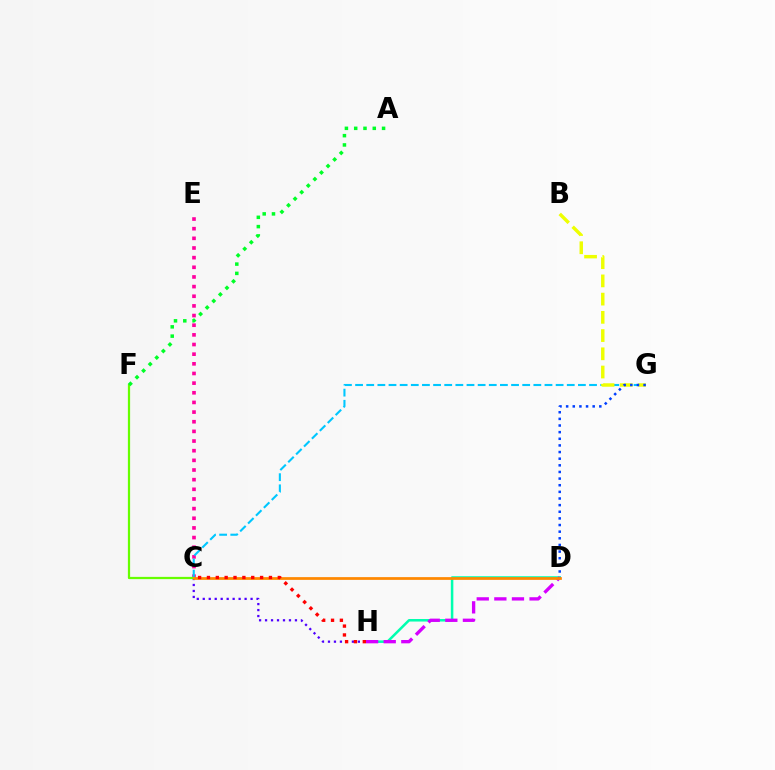{('C', 'H'): [{'color': '#4f00ff', 'line_style': 'dotted', 'thickness': 1.62}, {'color': '#ff0000', 'line_style': 'dotted', 'thickness': 2.41}], ('C', 'E'): [{'color': '#ff00a0', 'line_style': 'dotted', 'thickness': 2.62}], ('C', 'G'): [{'color': '#00c7ff', 'line_style': 'dashed', 'thickness': 1.51}], ('C', 'F'): [{'color': '#66ff00', 'line_style': 'solid', 'thickness': 1.61}], ('D', 'H'): [{'color': '#00ffaf', 'line_style': 'solid', 'thickness': 1.82}, {'color': '#d600ff', 'line_style': 'dashed', 'thickness': 2.39}], ('B', 'G'): [{'color': '#eeff00', 'line_style': 'dashed', 'thickness': 2.48}], ('D', 'G'): [{'color': '#003fff', 'line_style': 'dotted', 'thickness': 1.8}], ('C', 'D'): [{'color': '#ff8800', 'line_style': 'solid', 'thickness': 1.97}], ('A', 'F'): [{'color': '#00ff27', 'line_style': 'dotted', 'thickness': 2.52}]}